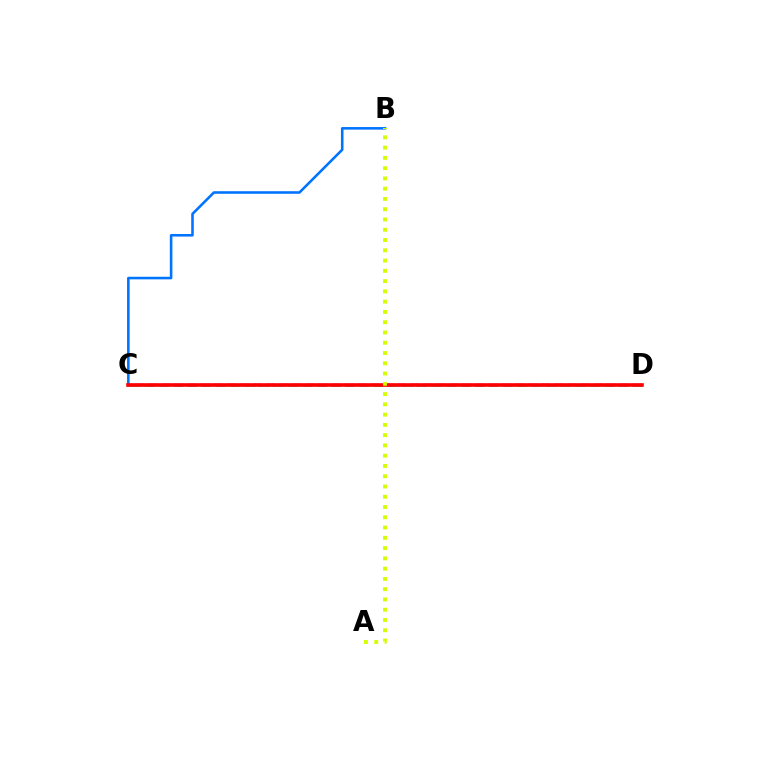{('C', 'D'): [{'color': '#00ff5c', 'line_style': 'dashed', 'thickness': 1.95}, {'color': '#b900ff', 'line_style': 'dashed', 'thickness': 1.78}, {'color': '#ff0000', 'line_style': 'solid', 'thickness': 2.6}], ('B', 'C'): [{'color': '#0074ff', 'line_style': 'solid', 'thickness': 1.86}], ('A', 'B'): [{'color': '#d1ff00', 'line_style': 'dotted', 'thickness': 2.79}]}